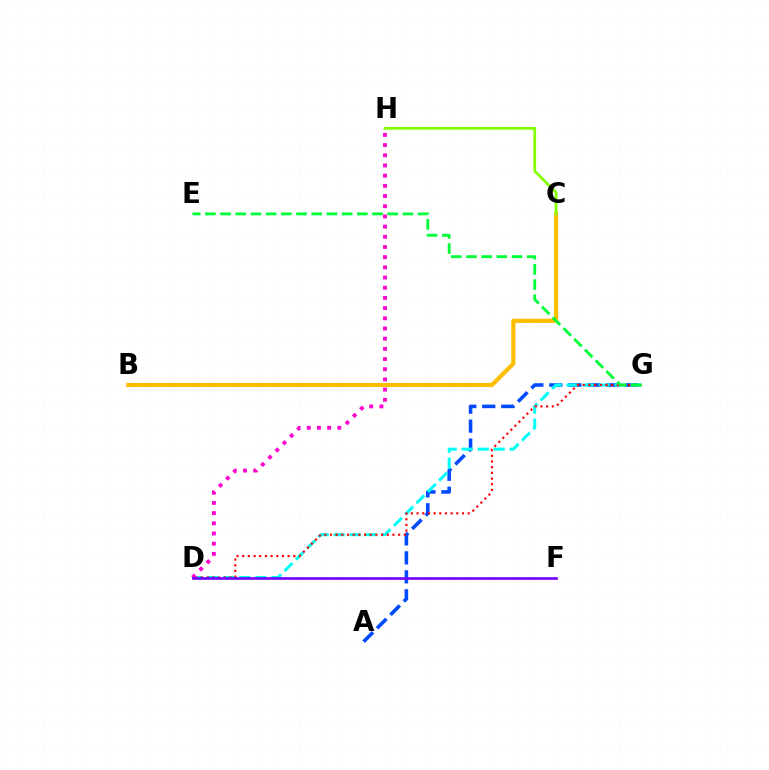{('B', 'C'): [{'color': '#ffbd00', 'line_style': 'solid', 'thickness': 2.99}], ('A', 'G'): [{'color': '#004bff', 'line_style': 'dashed', 'thickness': 2.58}], ('D', 'G'): [{'color': '#00fff6', 'line_style': 'dashed', 'thickness': 2.17}, {'color': '#ff0000', 'line_style': 'dotted', 'thickness': 1.54}], ('D', 'H'): [{'color': '#ff00cf', 'line_style': 'dotted', 'thickness': 2.77}], ('C', 'H'): [{'color': '#84ff00', 'line_style': 'solid', 'thickness': 1.99}], ('E', 'G'): [{'color': '#00ff39', 'line_style': 'dashed', 'thickness': 2.06}], ('D', 'F'): [{'color': '#7200ff', 'line_style': 'solid', 'thickness': 1.92}]}